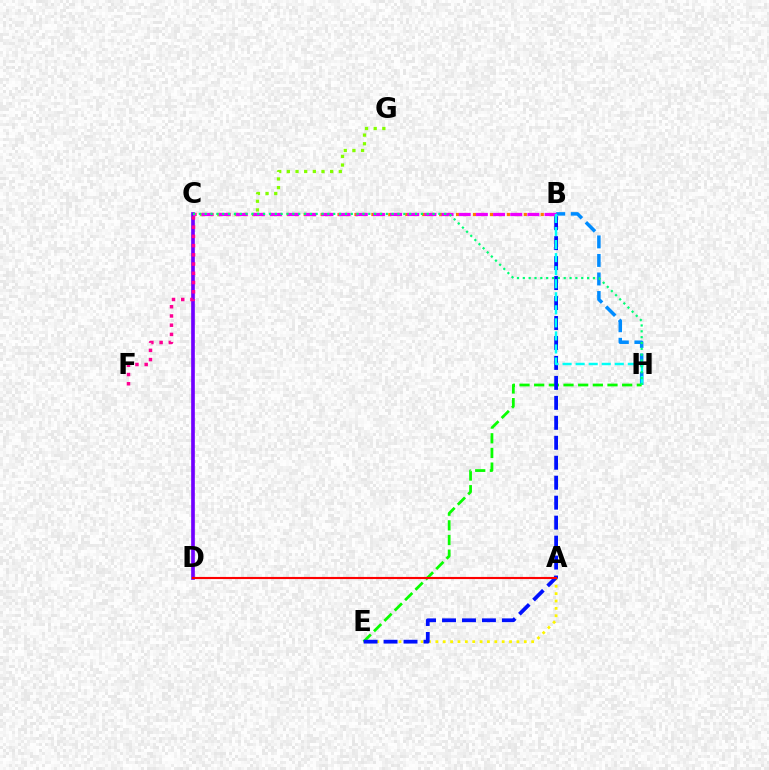{('B', 'H'): [{'color': '#008cff', 'line_style': 'dashed', 'thickness': 2.52}, {'color': '#00fff6', 'line_style': 'dashed', 'thickness': 1.77}], ('C', 'G'): [{'color': '#84ff00', 'line_style': 'dotted', 'thickness': 2.35}], ('A', 'E'): [{'color': '#fcf500', 'line_style': 'dotted', 'thickness': 2.0}], ('C', 'D'): [{'color': '#7200ff', 'line_style': 'solid', 'thickness': 2.64}], ('E', 'H'): [{'color': '#08ff00', 'line_style': 'dashed', 'thickness': 1.99}], ('C', 'F'): [{'color': '#ff0094', 'line_style': 'dotted', 'thickness': 2.51}], ('B', 'E'): [{'color': '#0010ff', 'line_style': 'dashed', 'thickness': 2.71}], ('B', 'C'): [{'color': '#ff7c00', 'line_style': 'dotted', 'thickness': 2.3}, {'color': '#ee00ff', 'line_style': 'dashed', 'thickness': 2.33}], ('A', 'D'): [{'color': '#ff0000', 'line_style': 'solid', 'thickness': 1.53}], ('C', 'H'): [{'color': '#00ff74', 'line_style': 'dotted', 'thickness': 1.59}]}